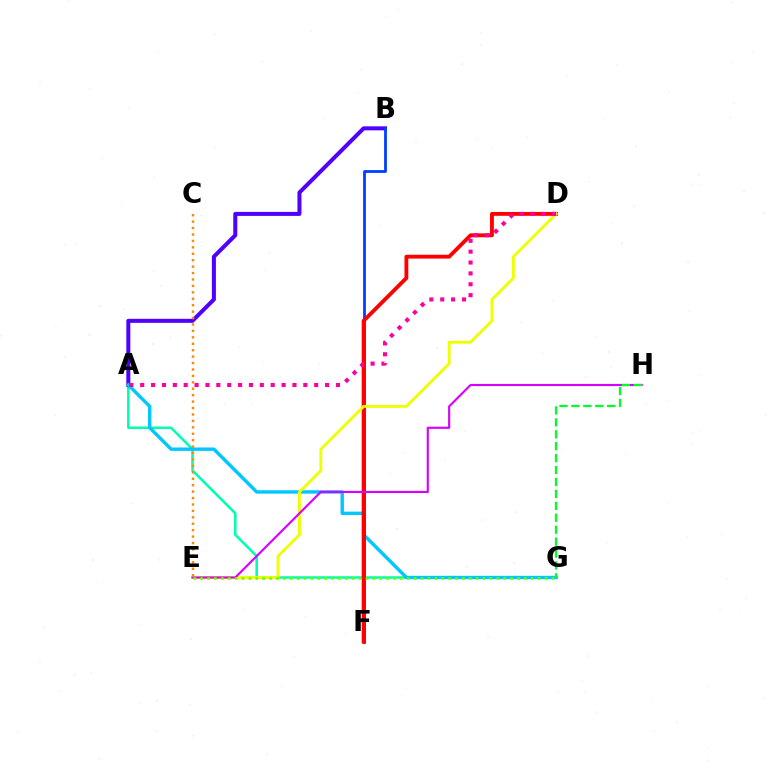{('A', 'G'): [{'color': '#00ffaf', 'line_style': 'solid', 'thickness': 1.82}, {'color': '#00c7ff', 'line_style': 'solid', 'thickness': 2.45}], ('A', 'B'): [{'color': '#4f00ff', 'line_style': 'solid', 'thickness': 2.89}], ('B', 'F'): [{'color': '#003fff', 'line_style': 'solid', 'thickness': 2.01}], ('D', 'F'): [{'color': '#ff0000', 'line_style': 'solid', 'thickness': 2.77}], ('D', 'E'): [{'color': '#eeff00', 'line_style': 'solid', 'thickness': 2.06}], ('A', 'D'): [{'color': '#ff00a0', 'line_style': 'dotted', 'thickness': 2.95}], ('E', 'H'): [{'color': '#d600ff', 'line_style': 'solid', 'thickness': 1.54}], ('G', 'H'): [{'color': '#00ff27', 'line_style': 'dashed', 'thickness': 1.62}], ('C', 'E'): [{'color': '#ff8800', 'line_style': 'dotted', 'thickness': 1.75}], ('E', 'G'): [{'color': '#66ff00', 'line_style': 'dotted', 'thickness': 1.87}]}